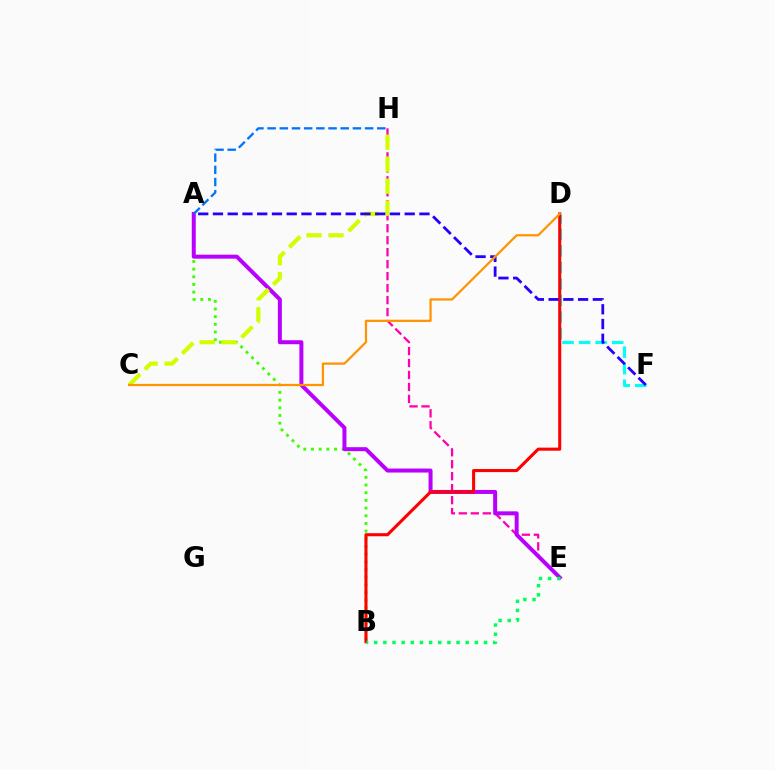{('E', 'H'): [{'color': '#ff00ac', 'line_style': 'dashed', 'thickness': 1.63}], ('A', 'B'): [{'color': '#3dff00', 'line_style': 'dotted', 'thickness': 2.09}], ('A', 'E'): [{'color': '#b900ff', 'line_style': 'solid', 'thickness': 2.87}], ('C', 'H'): [{'color': '#d1ff00', 'line_style': 'dashed', 'thickness': 2.99}], ('D', 'F'): [{'color': '#00fff6', 'line_style': 'dashed', 'thickness': 2.24}], ('B', 'D'): [{'color': '#ff0000', 'line_style': 'solid', 'thickness': 2.21}], ('A', 'F'): [{'color': '#2500ff', 'line_style': 'dashed', 'thickness': 2.0}], ('C', 'D'): [{'color': '#ff9400', 'line_style': 'solid', 'thickness': 1.61}], ('B', 'E'): [{'color': '#00ff5c', 'line_style': 'dotted', 'thickness': 2.49}], ('A', 'H'): [{'color': '#0074ff', 'line_style': 'dashed', 'thickness': 1.66}]}